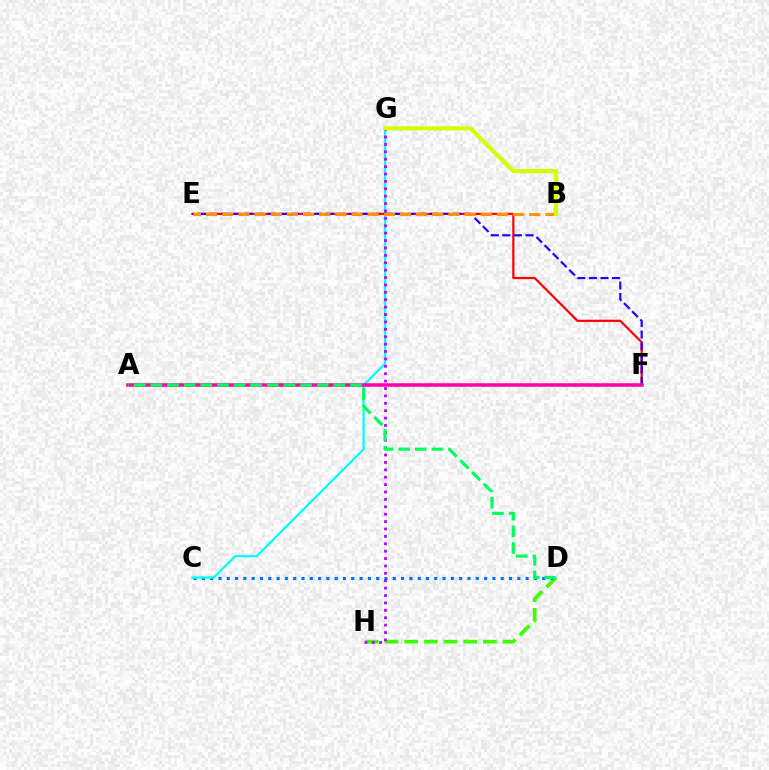{('D', 'H'): [{'color': '#3dff00', 'line_style': 'dashed', 'thickness': 2.68}], ('C', 'D'): [{'color': '#0074ff', 'line_style': 'dotted', 'thickness': 2.26}], ('C', 'G'): [{'color': '#00fff6', 'line_style': 'solid', 'thickness': 1.61}], ('G', 'H'): [{'color': '#b900ff', 'line_style': 'dotted', 'thickness': 2.01}], ('E', 'F'): [{'color': '#ff0000', 'line_style': 'solid', 'thickness': 1.58}, {'color': '#2500ff', 'line_style': 'dashed', 'thickness': 1.57}], ('A', 'F'): [{'color': '#ff00ac', 'line_style': 'solid', 'thickness': 2.54}], ('B', 'E'): [{'color': '#ff9400', 'line_style': 'dashed', 'thickness': 2.19}], ('B', 'G'): [{'color': '#d1ff00', 'line_style': 'solid', 'thickness': 2.94}], ('A', 'D'): [{'color': '#00ff5c', 'line_style': 'dashed', 'thickness': 2.26}]}